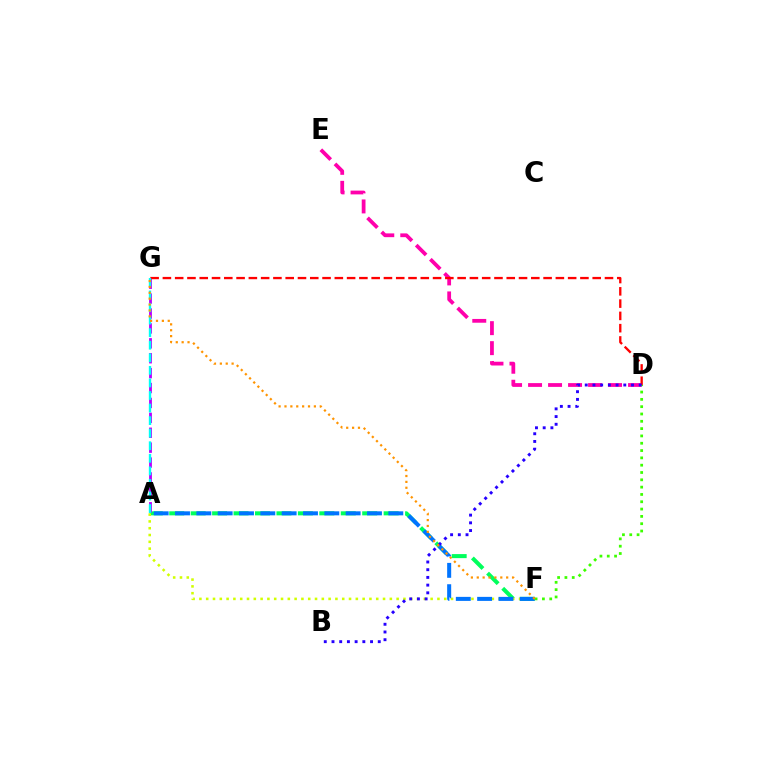{('A', 'F'): [{'color': '#00ff5c', 'line_style': 'dashed', 'thickness': 2.91}, {'color': '#d1ff00', 'line_style': 'dotted', 'thickness': 1.85}, {'color': '#0074ff', 'line_style': 'dashed', 'thickness': 2.9}], ('D', 'E'): [{'color': '#ff00ac', 'line_style': 'dashed', 'thickness': 2.72}], ('A', 'G'): [{'color': '#b900ff', 'line_style': 'dashed', 'thickness': 2.02}, {'color': '#00fff6', 'line_style': 'dashed', 'thickness': 1.71}], ('D', 'G'): [{'color': '#ff0000', 'line_style': 'dashed', 'thickness': 1.67}], ('D', 'F'): [{'color': '#3dff00', 'line_style': 'dotted', 'thickness': 1.99}], ('B', 'D'): [{'color': '#2500ff', 'line_style': 'dotted', 'thickness': 2.1}], ('F', 'G'): [{'color': '#ff9400', 'line_style': 'dotted', 'thickness': 1.6}]}